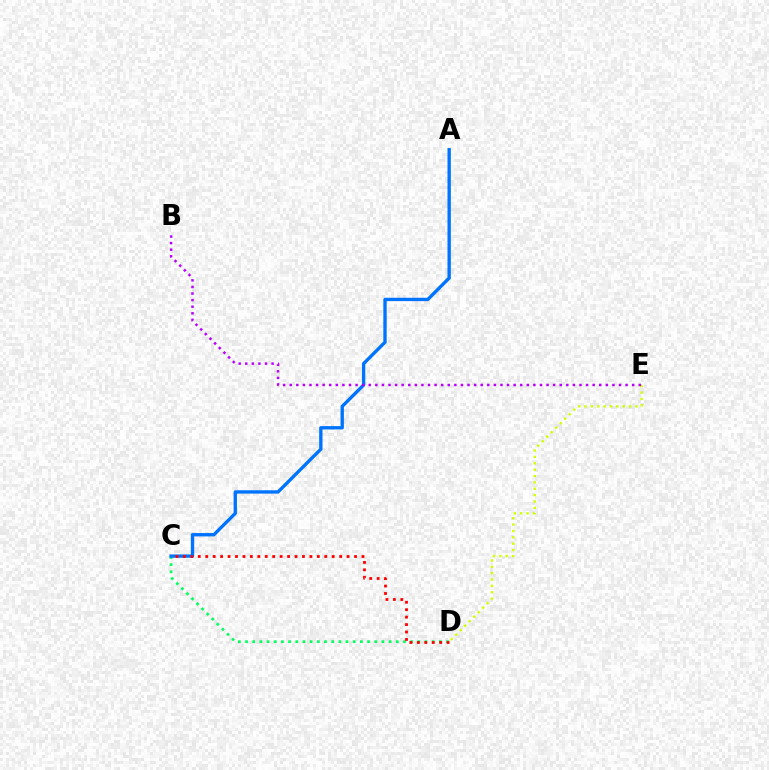{('C', 'D'): [{'color': '#00ff5c', 'line_style': 'dotted', 'thickness': 1.95}, {'color': '#ff0000', 'line_style': 'dotted', 'thickness': 2.02}], ('A', 'C'): [{'color': '#0074ff', 'line_style': 'solid', 'thickness': 2.41}], ('D', 'E'): [{'color': '#d1ff00', 'line_style': 'dotted', 'thickness': 1.73}], ('B', 'E'): [{'color': '#b900ff', 'line_style': 'dotted', 'thickness': 1.79}]}